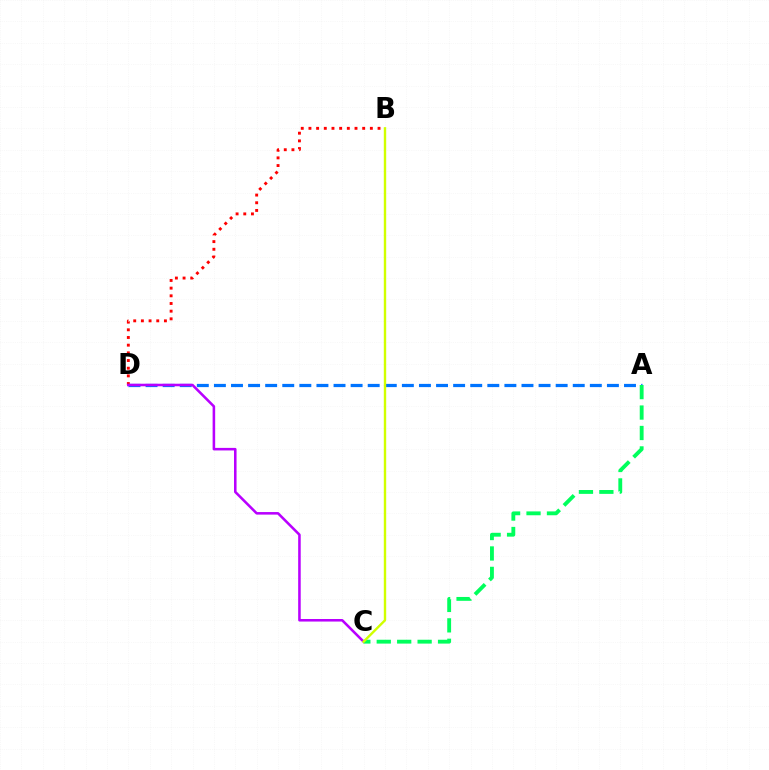{('A', 'D'): [{'color': '#0074ff', 'line_style': 'dashed', 'thickness': 2.32}], ('B', 'D'): [{'color': '#ff0000', 'line_style': 'dotted', 'thickness': 2.09}], ('C', 'D'): [{'color': '#b900ff', 'line_style': 'solid', 'thickness': 1.84}], ('A', 'C'): [{'color': '#00ff5c', 'line_style': 'dashed', 'thickness': 2.78}], ('B', 'C'): [{'color': '#d1ff00', 'line_style': 'solid', 'thickness': 1.72}]}